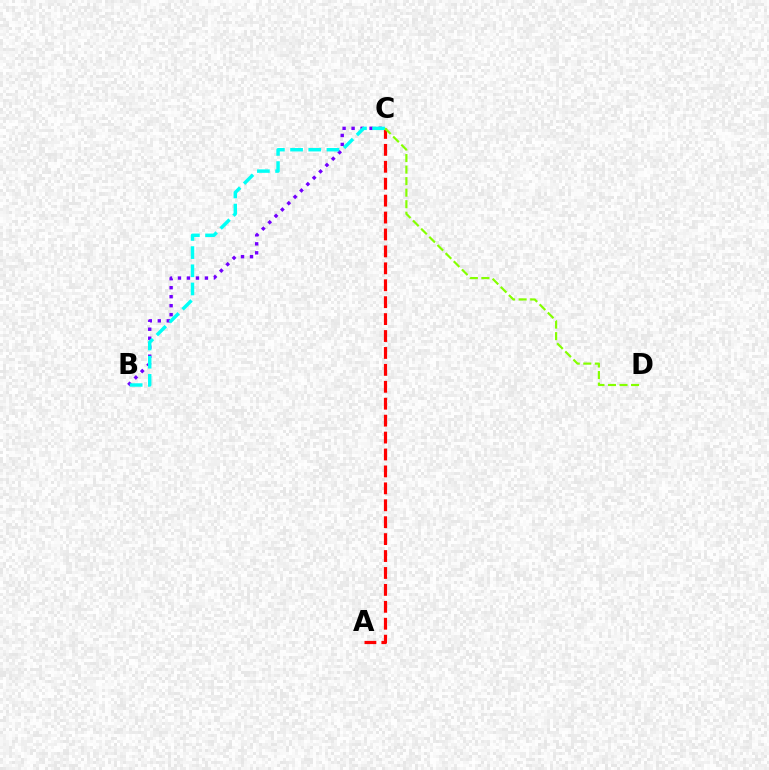{('B', 'C'): [{'color': '#7200ff', 'line_style': 'dotted', 'thickness': 2.44}, {'color': '#00fff6', 'line_style': 'dashed', 'thickness': 2.47}], ('A', 'C'): [{'color': '#ff0000', 'line_style': 'dashed', 'thickness': 2.3}], ('C', 'D'): [{'color': '#84ff00', 'line_style': 'dashed', 'thickness': 1.57}]}